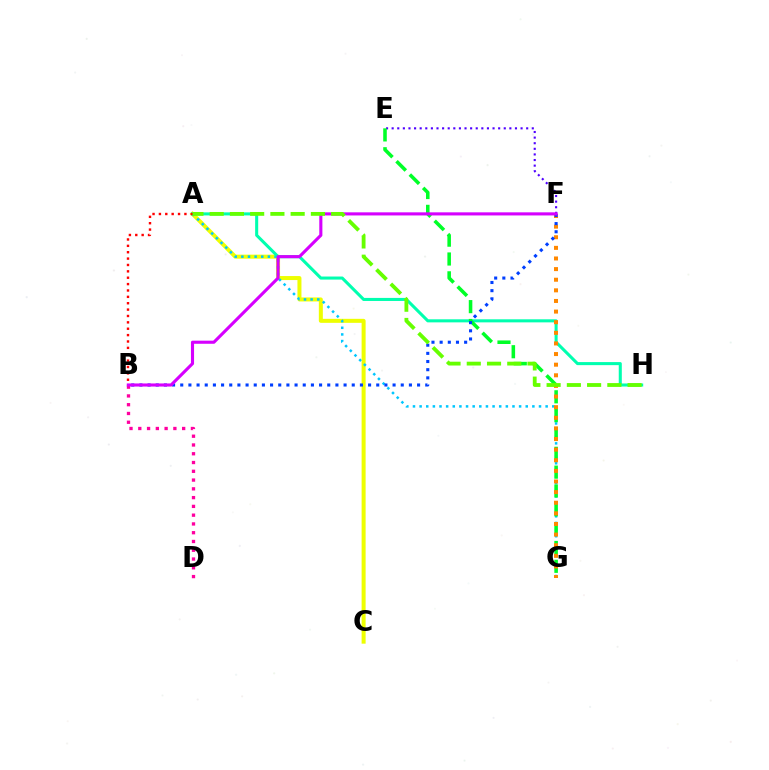{('A', 'C'): [{'color': '#eeff00', 'line_style': 'solid', 'thickness': 2.89}], ('A', 'G'): [{'color': '#00c7ff', 'line_style': 'dotted', 'thickness': 1.8}], ('A', 'H'): [{'color': '#00ffaf', 'line_style': 'solid', 'thickness': 2.2}, {'color': '#66ff00', 'line_style': 'dashed', 'thickness': 2.75}], ('E', 'F'): [{'color': '#4f00ff', 'line_style': 'dotted', 'thickness': 1.52}], ('E', 'G'): [{'color': '#00ff27', 'line_style': 'dashed', 'thickness': 2.56}], ('F', 'G'): [{'color': '#ff8800', 'line_style': 'dotted', 'thickness': 2.89}], ('B', 'D'): [{'color': '#ff00a0', 'line_style': 'dotted', 'thickness': 2.38}], ('B', 'F'): [{'color': '#003fff', 'line_style': 'dotted', 'thickness': 2.22}, {'color': '#d600ff', 'line_style': 'solid', 'thickness': 2.24}], ('A', 'B'): [{'color': '#ff0000', 'line_style': 'dotted', 'thickness': 1.73}]}